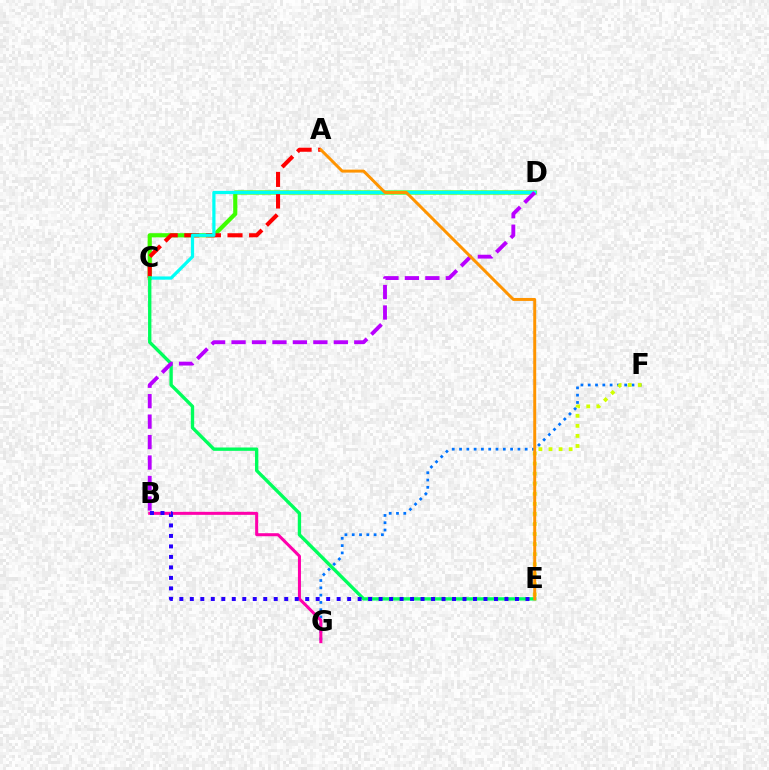{('C', 'D'): [{'color': '#3dff00', 'line_style': 'solid', 'thickness': 3.0}, {'color': '#00fff6', 'line_style': 'solid', 'thickness': 2.32}], ('A', 'C'): [{'color': '#ff0000', 'line_style': 'dashed', 'thickness': 2.93}], ('F', 'G'): [{'color': '#0074ff', 'line_style': 'dotted', 'thickness': 1.98}], ('E', 'F'): [{'color': '#d1ff00', 'line_style': 'dotted', 'thickness': 2.73}], ('C', 'E'): [{'color': '#00ff5c', 'line_style': 'solid', 'thickness': 2.41}], ('B', 'D'): [{'color': '#b900ff', 'line_style': 'dashed', 'thickness': 2.78}], ('B', 'G'): [{'color': '#ff00ac', 'line_style': 'solid', 'thickness': 2.18}], ('A', 'E'): [{'color': '#ff9400', 'line_style': 'solid', 'thickness': 2.13}], ('B', 'E'): [{'color': '#2500ff', 'line_style': 'dotted', 'thickness': 2.85}]}